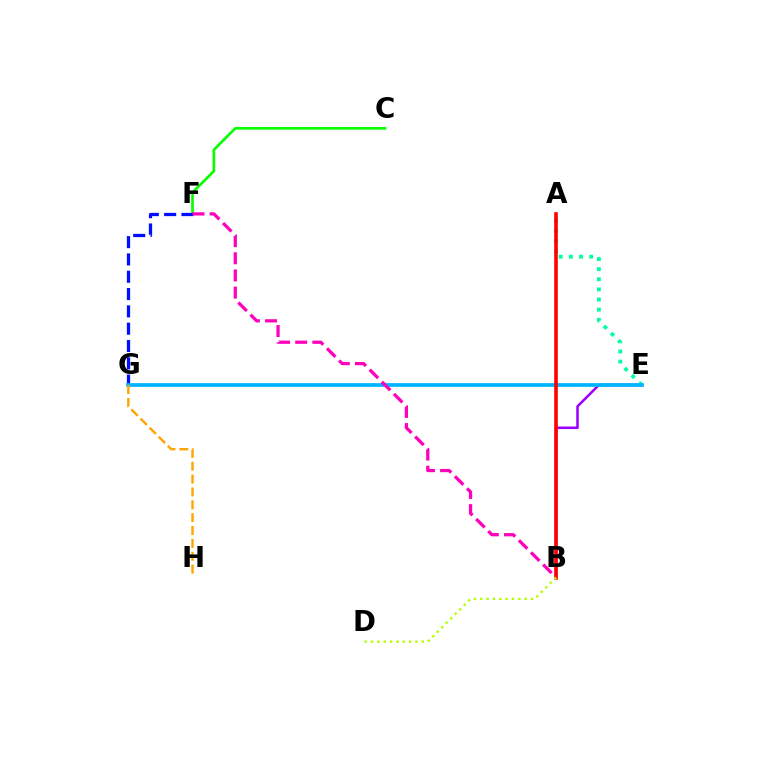{('B', 'E'): [{'color': '#9b00ff', 'line_style': 'solid', 'thickness': 1.82}], ('A', 'E'): [{'color': '#00ff9d', 'line_style': 'dotted', 'thickness': 2.75}], ('C', 'F'): [{'color': '#08ff00', 'line_style': 'solid', 'thickness': 1.92}], ('F', 'G'): [{'color': '#0010ff', 'line_style': 'dashed', 'thickness': 2.35}], ('E', 'G'): [{'color': '#00b5ff', 'line_style': 'solid', 'thickness': 2.69}], ('G', 'H'): [{'color': '#ffa500', 'line_style': 'dashed', 'thickness': 1.75}], ('B', 'F'): [{'color': '#ff00bd', 'line_style': 'dashed', 'thickness': 2.33}], ('A', 'B'): [{'color': '#ff0000', 'line_style': 'solid', 'thickness': 2.6}], ('B', 'D'): [{'color': '#b3ff00', 'line_style': 'dotted', 'thickness': 1.72}]}